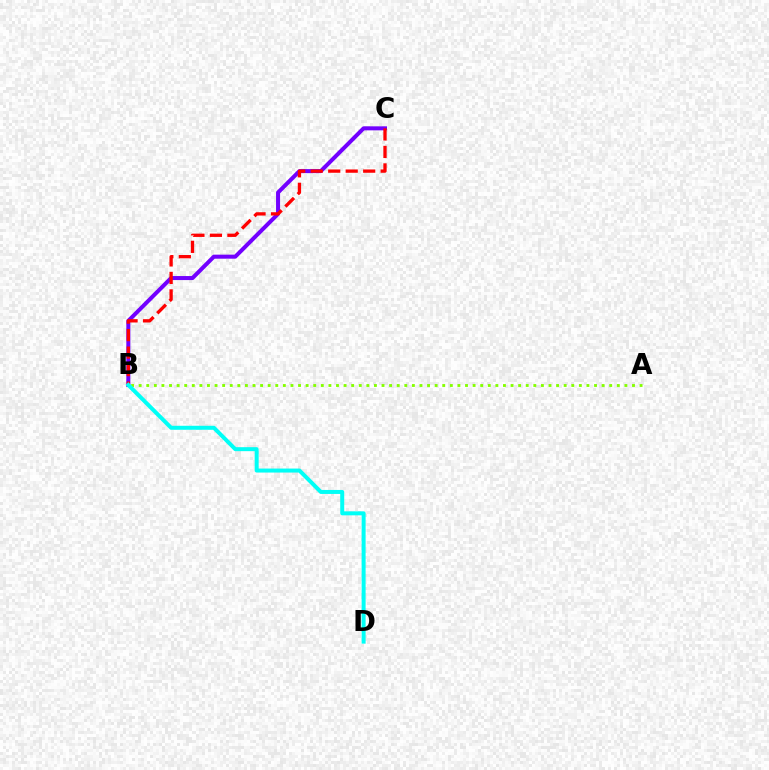{('B', 'C'): [{'color': '#7200ff', 'line_style': 'solid', 'thickness': 2.9}, {'color': '#ff0000', 'line_style': 'dashed', 'thickness': 2.38}], ('A', 'B'): [{'color': '#84ff00', 'line_style': 'dotted', 'thickness': 2.06}], ('B', 'D'): [{'color': '#00fff6', 'line_style': 'solid', 'thickness': 2.87}]}